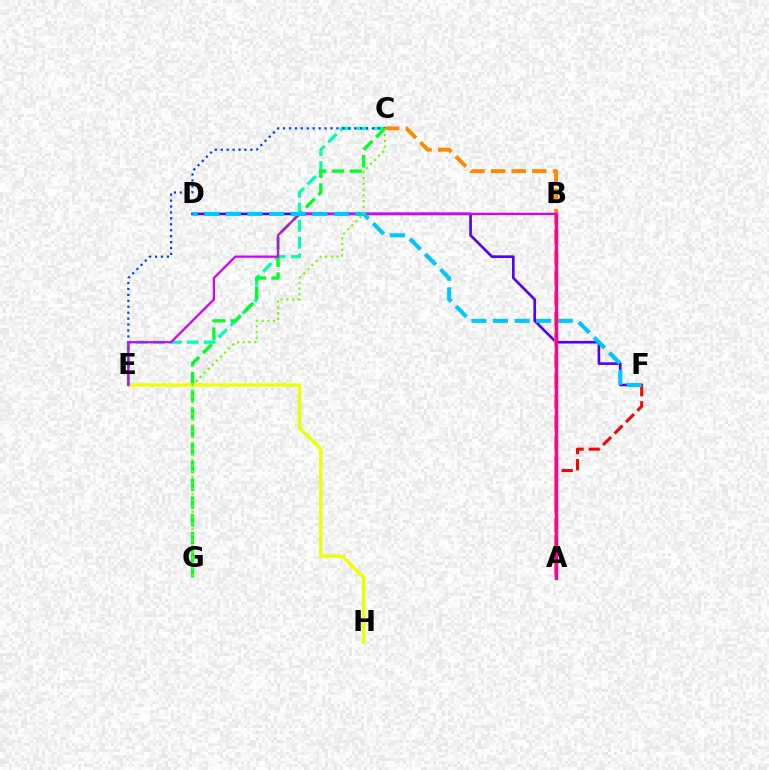{('C', 'E'): [{'color': '#00ffaf', 'line_style': 'dashed', 'thickness': 2.29}, {'color': '#003fff', 'line_style': 'dotted', 'thickness': 1.61}], ('D', 'F'): [{'color': '#4f00ff', 'line_style': 'solid', 'thickness': 1.9}, {'color': '#00c7ff', 'line_style': 'dashed', 'thickness': 2.93}], ('A', 'F'): [{'color': '#ff0000', 'line_style': 'dashed', 'thickness': 2.2}], ('C', 'G'): [{'color': '#00ff27', 'line_style': 'dashed', 'thickness': 2.42}, {'color': '#66ff00', 'line_style': 'dotted', 'thickness': 1.56}], ('E', 'H'): [{'color': '#eeff00', 'line_style': 'solid', 'thickness': 2.43}], ('A', 'C'): [{'color': '#ff8800', 'line_style': 'dashed', 'thickness': 2.8}], ('B', 'E'): [{'color': '#d600ff', 'line_style': 'solid', 'thickness': 1.63}], ('A', 'B'): [{'color': '#ff00a0', 'line_style': 'solid', 'thickness': 2.43}]}